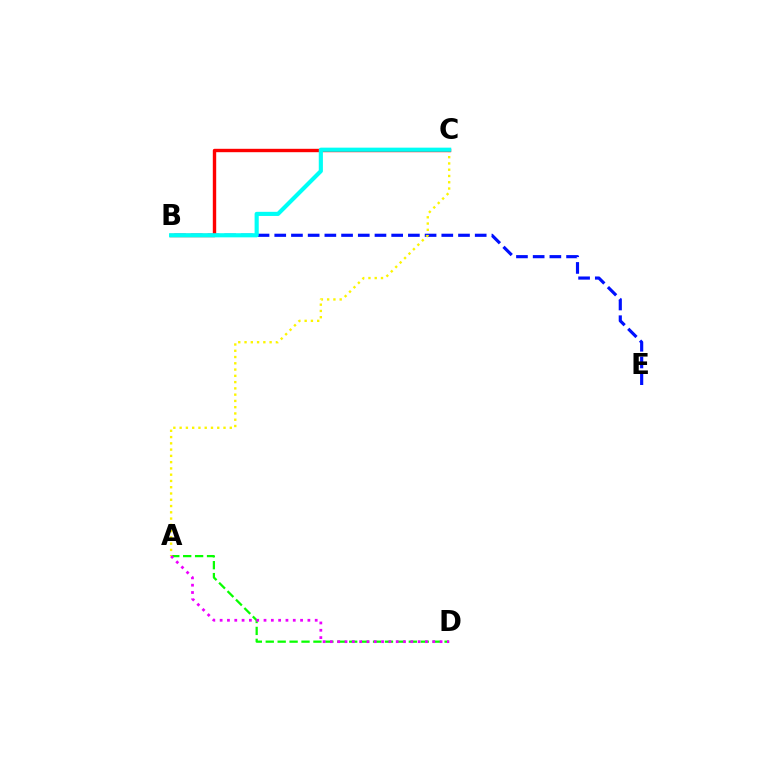{('B', 'E'): [{'color': '#0010ff', 'line_style': 'dashed', 'thickness': 2.27}], ('A', 'D'): [{'color': '#08ff00', 'line_style': 'dashed', 'thickness': 1.62}, {'color': '#ee00ff', 'line_style': 'dotted', 'thickness': 1.99}], ('A', 'C'): [{'color': '#fcf500', 'line_style': 'dotted', 'thickness': 1.7}], ('B', 'C'): [{'color': '#ff0000', 'line_style': 'solid', 'thickness': 2.44}, {'color': '#00fff6', 'line_style': 'solid', 'thickness': 2.98}]}